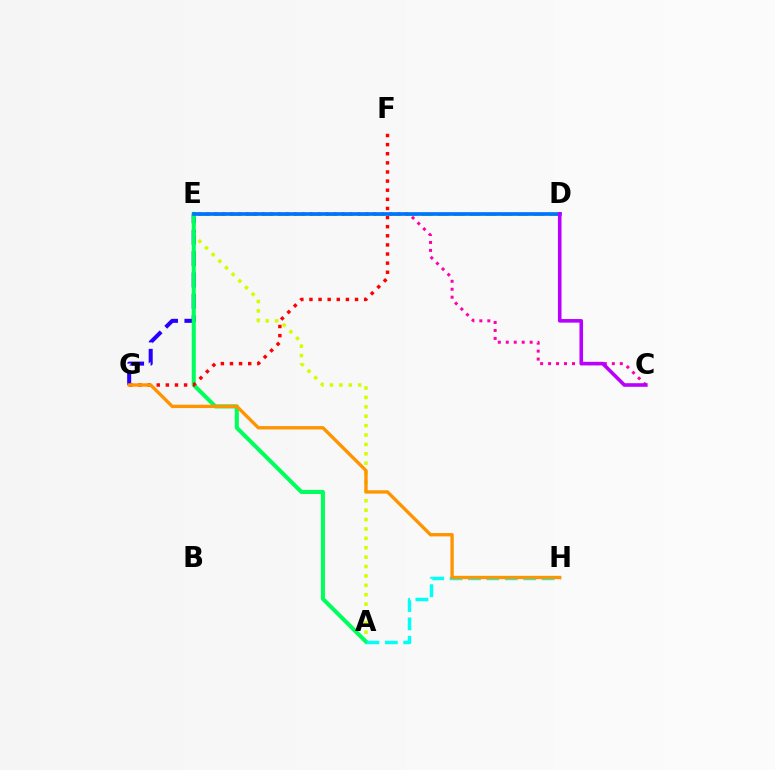{('D', 'E'): [{'color': '#3dff00', 'line_style': 'dashed', 'thickness': 2.17}, {'color': '#0074ff', 'line_style': 'solid', 'thickness': 2.65}], ('E', 'G'): [{'color': '#2500ff', 'line_style': 'dashed', 'thickness': 2.9}], ('C', 'E'): [{'color': '#ff00ac', 'line_style': 'dotted', 'thickness': 2.16}], ('A', 'E'): [{'color': '#d1ff00', 'line_style': 'dotted', 'thickness': 2.55}, {'color': '#00ff5c', 'line_style': 'solid', 'thickness': 2.93}], ('F', 'G'): [{'color': '#ff0000', 'line_style': 'dotted', 'thickness': 2.48}], ('A', 'H'): [{'color': '#00fff6', 'line_style': 'dashed', 'thickness': 2.5}], ('G', 'H'): [{'color': '#ff9400', 'line_style': 'solid', 'thickness': 2.41}], ('C', 'D'): [{'color': '#b900ff', 'line_style': 'solid', 'thickness': 2.59}]}